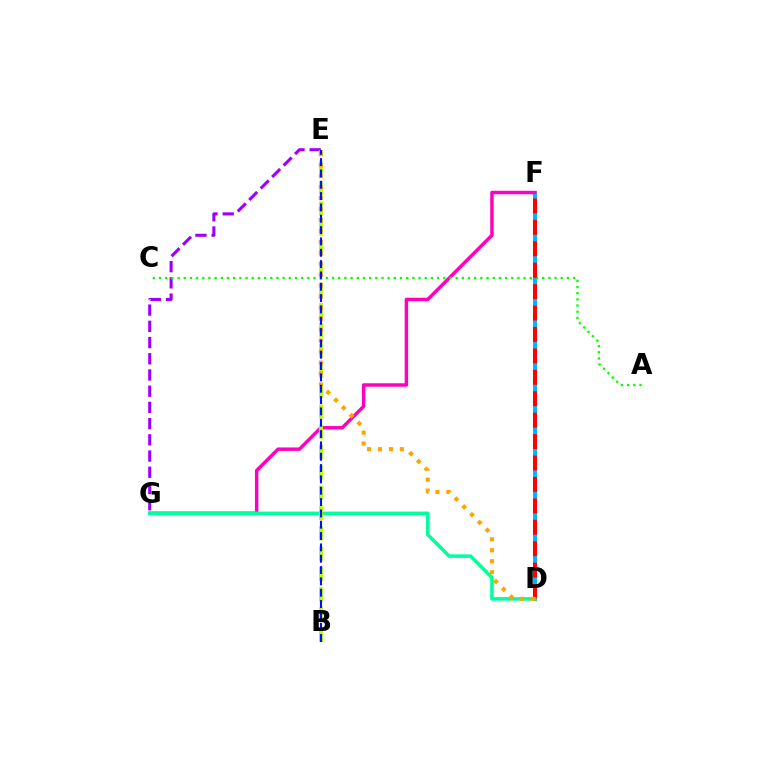{('E', 'G'): [{'color': '#9b00ff', 'line_style': 'dashed', 'thickness': 2.2}], ('D', 'F'): [{'color': '#00b5ff', 'line_style': 'solid', 'thickness': 2.85}, {'color': '#ff0000', 'line_style': 'dashed', 'thickness': 2.91}], ('F', 'G'): [{'color': '#ff00bd', 'line_style': 'solid', 'thickness': 2.48}], ('A', 'C'): [{'color': '#08ff00', 'line_style': 'dotted', 'thickness': 1.68}], ('D', 'G'): [{'color': '#00ff9d', 'line_style': 'solid', 'thickness': 2.54}], ('B', 'E'): [{'color': '#b3ff00', 'line_style': 'dashed', 'thickness': 2.76}, {'color': '#0010ff', 'line_style': 'dashed', 'thickness': 1.54}], ('D', 'E'): [{'color': '#ffa500', 'line_style': 'dotted', 'thickness': 2.98}]}